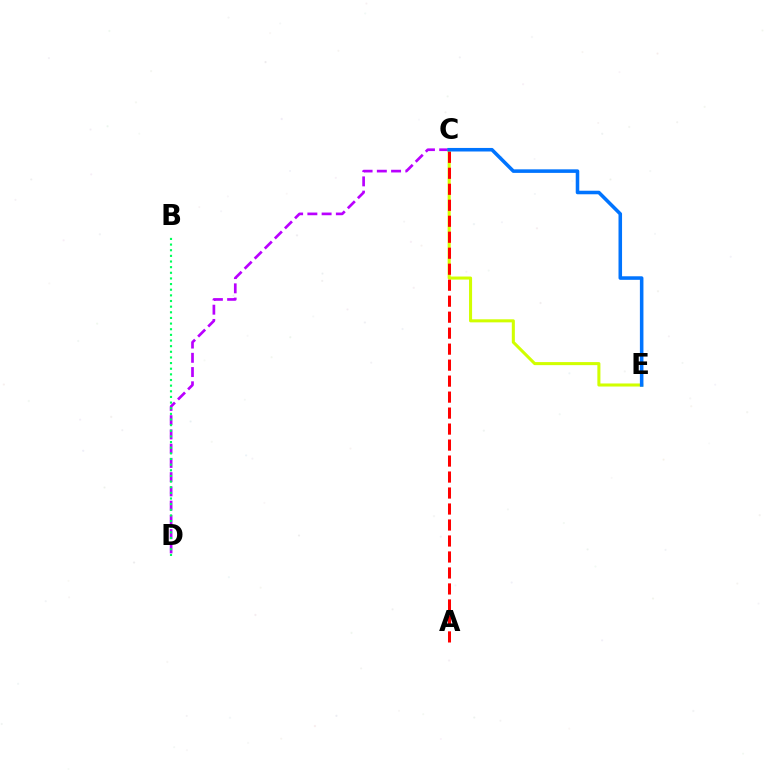{('C', 'D'): [{'color': '#b900ff', 'line_style': 'dashed', 'thickness': 1.94}], ('C', 'E'): [{'color': '#d1ff00', 'line_style': 'solid', 'thickness': 2.2}, {'color': '#0074ff', 'line_style': 'solid', 'thickness': 2.55}], ('A', 'C'): [{'color': '#ff0000', 'line_style': 'dashed', 'thickness': 2.17}], ('B', 'D'): [{'color': '#00ff5c', 'line_style': 'dotted', 'thickness': 1.53}]}